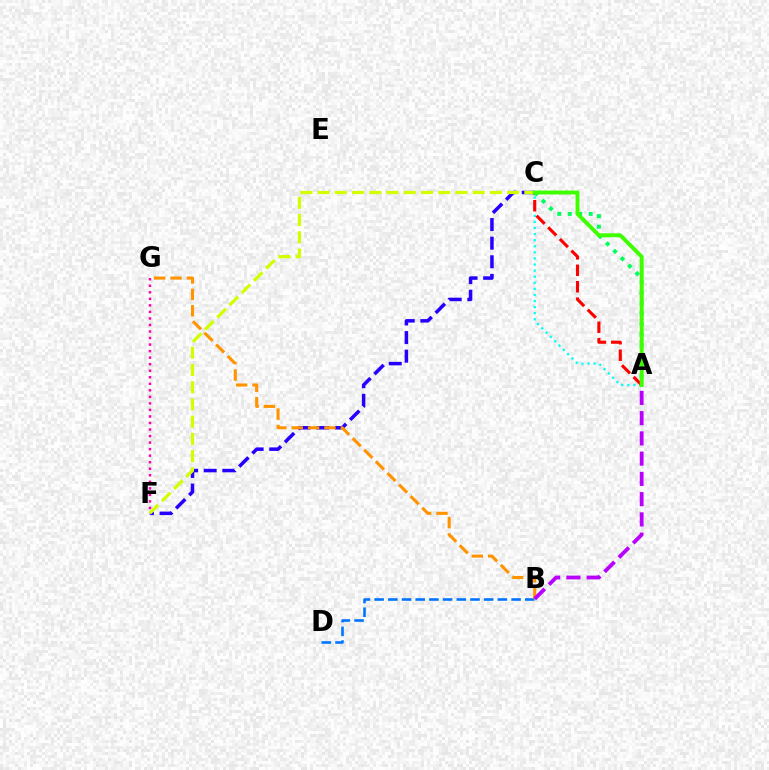{('C', 'F'): [{'color': '#2500ff', 'line_style': 'dashed', 'thickness': 2.53}, {'color': '#d1ff00', 'line_style': 'dashed', 'thickness': 2.34}], ('B', 'D'): [{'color': '#0074ff', 'line_style': 'dashed', 'thickness': 1.86}], ('A', 'C'): [{'color': '#00fff6', 'line_style': 'dotted', 'thickness': 1.65}, {'color': '#ff0000', 'line_style': 'dashed', 'thickness': 2.24}, {'color': '#00ff5c', 'line_style': 'dotted', 'thickness': 2.85}, {'color': '#3dff00', 'line_style': 'solid', 'thickness': 2.82}], ('F', 'G'): [{'color': '#ff00ac', 'line_style': 'dotted', 'thickness': 1.78}], ('B', 'G'): [{'color': '#ff9400', 'line_style': 'dashed', 'thickness': 2.23}], ('A', 'B'): [{'color': '#b900ff', 'line_style': 'dashed', 'thickness': 2.75}]}